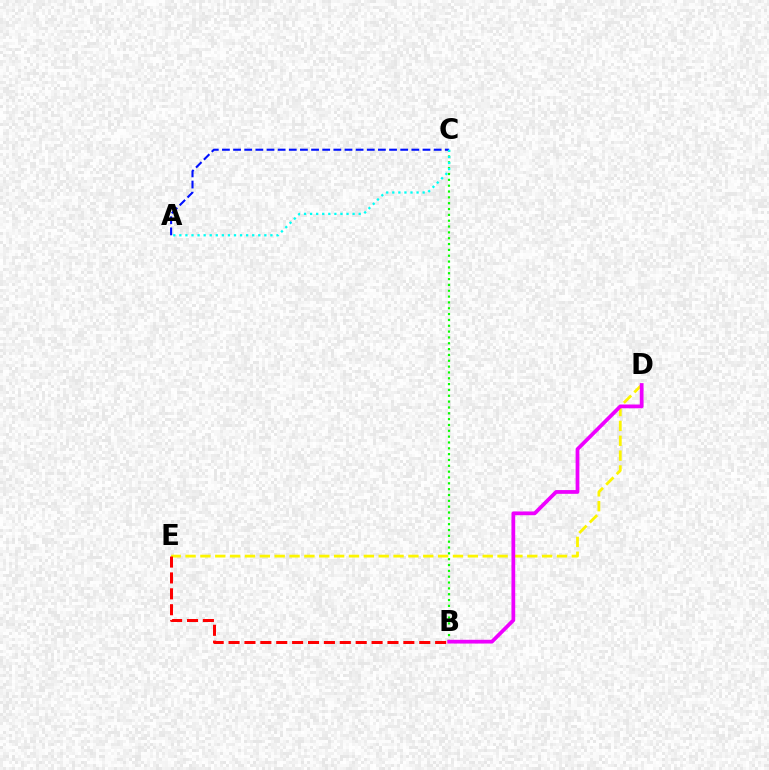{('D', 'E'): [{'color': '#fcf500', 'line_style': 'dashed', 'thickness': 2.02}], ('B', 'C'): [{'color': '#08ff00', 'line_style': 'dotted', 'thickness': 1.59}], ('A', 'C'): [{'color': '#0010ff', 'line_style': 'dashed', 'thickness': 1.51}, {'color': '#00fff6', 'line_style': 'dotted', 'thickness': 1.65}], ('B', 'D'): [{'color': '#ee00ff', 'line_style': 'solid', 'thickness': 2.71}], ('B', 'E'): [{'color': '#ff0000', 'line_style': 'dashed', 'thickness': 2.16}]}